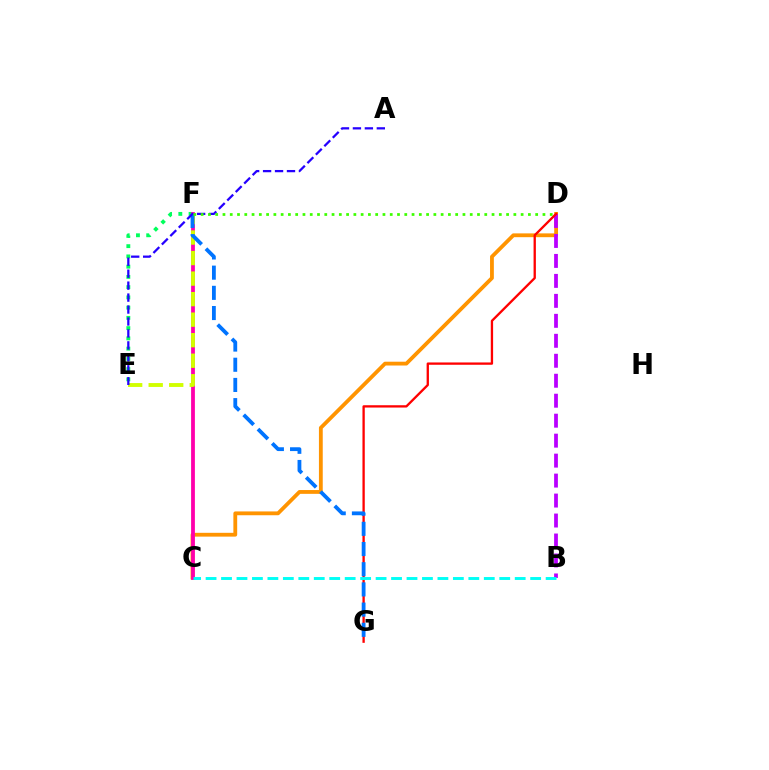{('E', 'F'): [{'color': '#00ff5c', 'line_style': 'dotted', 'thickness': 2.78}, {'color': '#d1ff00', 'line_style': 'dashed', 'thickness': 2.79}], ('C', 'D'): [{'color': '#ff9400', 'line_style': 'solid', 'thickness': 2.74}], ('B', 'D'): [{'color': '#b900ff', 'line_style': 'dashed', 'thickness': 2.71}], ('C', 'F'): [{'color': '#ff00ac', 'line_style': 'solid', 'thickness': 2.73}], ('D', 'G'): [{'color': '#ff0000', 'line_style': 'solid', 'thickness': 1.67}], ('F', 'G'): [{'color': '#0074ff', 'line_style': 'dashed', 'thickness': 2.74}], ('A', 'E'): [{'color': '#2500ff', 'line_style': 'dashed', 'thickness': 1.62}], ('D', 'F'): [{'color': '#3dff00', 'line_style': 'dotted', 'thickness': 1.98}], ('B', 'C'): [{'color': '#00fff6', 'line_style': 'dashed', 'thickness': 2.1}]}